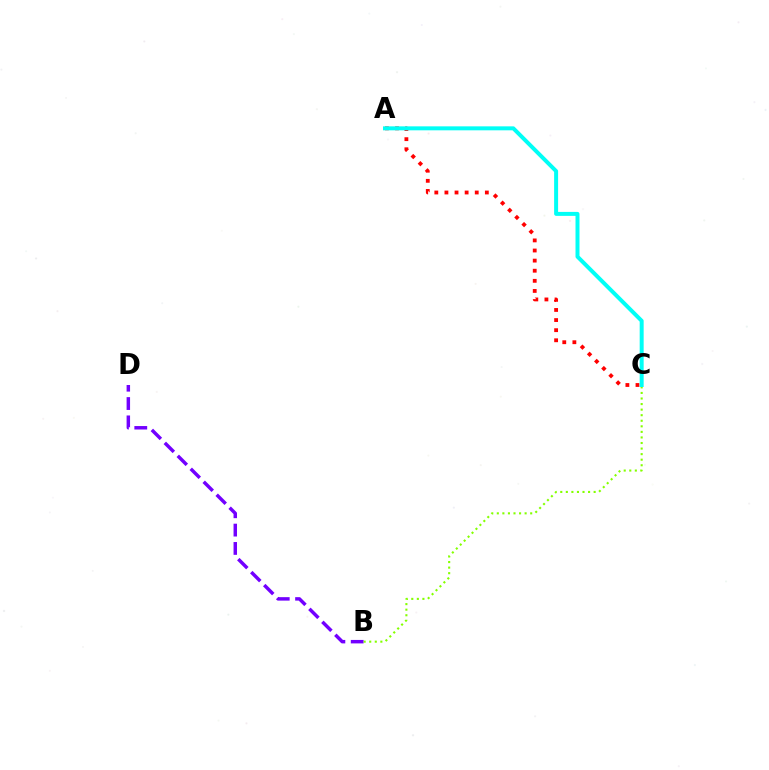{('B', 'D'): [{'color': '#7200ff', 'line_style': 'dashed', 'thickness': 2.49}], ('A', 'C'): [{'color': '#ff0000', 'line_style': 'dotted', 'thickness': 2.75}, {'color': '#00fff6', 'line_style': 'solid', 'thickness': 2.87}], ('B', 'C'): [{'color': '#84ff00', 'line_style': 'dotted', 'thickness': 1.51}]}